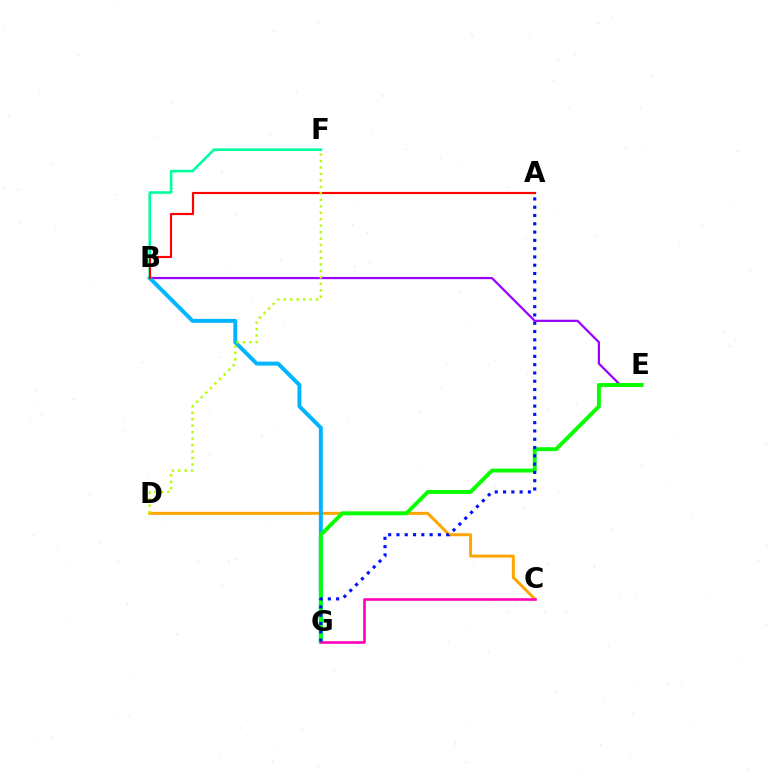{('C', 'D'): [{'color': '#ffa500', 'line_style': 'solid', 'thickness': 2.15}], ('B', 'E'): [{'color': '#9b00ff', 'line_style': 'solid', 'thickness': 1.59}], ('B', 'G'): [{'color': '#00b5ff', 'line_style': 'solid', 'thickness': 2.84}], ('E', 'G'): [{'color': '#08ff00', 'line_style': 'solid', 'thickness': 2.82}], ('B', 'F'): [{'color': '#00ff9d', 'line_style': 'solid', 'thickness': 1.88}], ('C', 'G'): [{'color': '#ff00bd', 'line_style': 'solid', 'thickness': 1.88}], ('A', 'G'): [{'color': '#0010ff', 'line_style': 'dotted', 'thickness': 2.25}], ('A', 'B'): [{'color': '#ff0000', 'line_style': 'solid', 'thickness': 1.56}], ('D', 'F'): [{'color': '#b3ff00', 'line_style': 'dotted', 'thickness': 1.76}]}